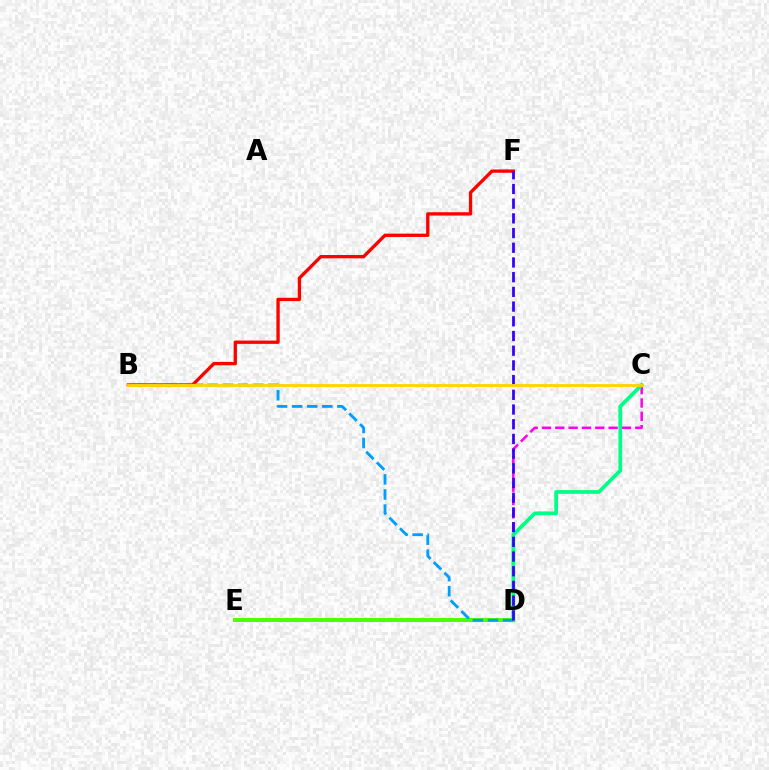{('C', 'D'): [{'color': '#ff00ed', 'line_style': 'dashed', 'thickness': 1.81}, {'color': '#00ff86', 'line_style': 'solid', 'thickness': 2.71}], ('D', 'E'): [{'color': '#4fff00', 'line_style': 'solid', 'thickness': 2.89}], ('B', 'F'): [{'color': '#ff0000', 'line_style': 'solid', 'thickness': 2.39}], ('B', 'D'): [{'color': '#009eff', 'line_style': 'dashed', 'thickness': 2.05}], ('D', 'F'): [{'color': '#3700ff', 'line_style': 'dashed', 'thickness': 2.0}], ('B', 'C'): [{'color': '#ffd500', 'line_style': 'solid', 'thickness': 2.06}]}